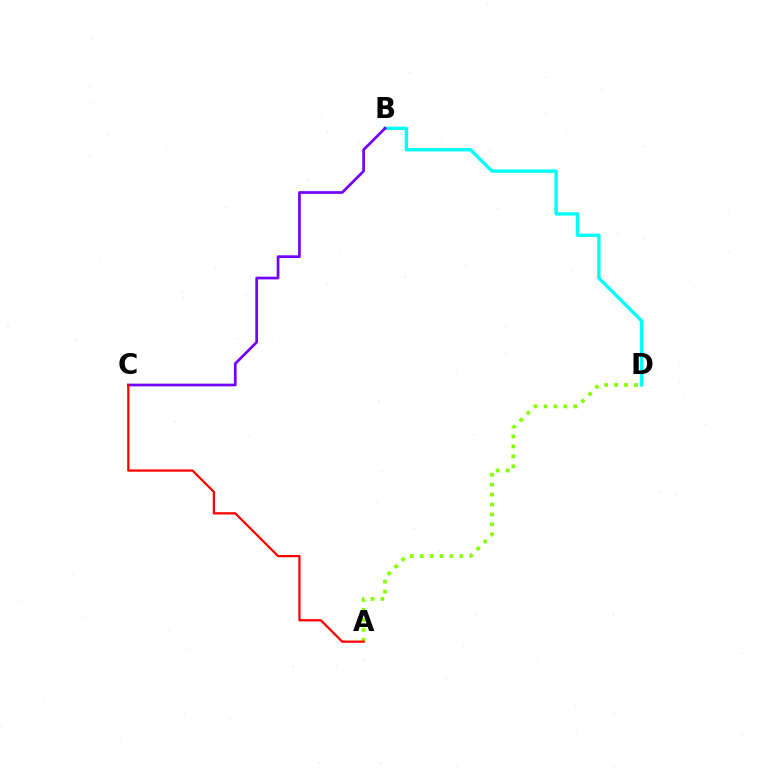{('A', 'D'): [{'color': '#84ff00', 'line_style': 'dotted', 'thickness': 2.7}], ('B', 'D'): [{'color': '#00fff6', 'line_style': 'solid', 'thickness': 2.41}], ('B', 'C'): [{'color': '#7200ff', 'line_style': 'solid', 'thickness': 1.94}], ('A', 'C'): [{'color': '#ff0000', 'line_style': 'solid', 'thickness': 1.63}]}